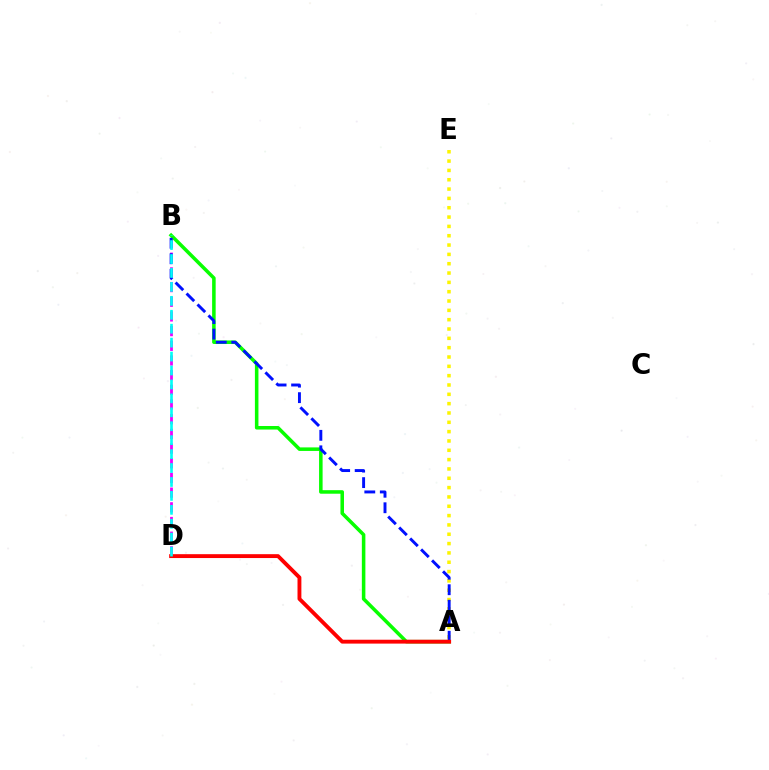{('A', 'E'): [{'color': '#fcf500', 'line_style': 'dotted', 'thickness': 2.53}], ('B', 'D'): [{'color': '#ee00ff', 'line_style': 'dashed', 'thickness': 1.99}, {'color': '#00fff6', 'line_style': 'dashed', 'thickness': 1.89}], ('A', 'B'): [{'color': '#08ff00', 'line_style': 'solid', 'thickness': 2.55}, {'color': '#0010ff', 'line_style': 'dashed', 'thickness': 2.11}], ('A', 'D'): [{'color': '#ff0000', 'line_style': 'solid', 'thickness': 2.79}]}